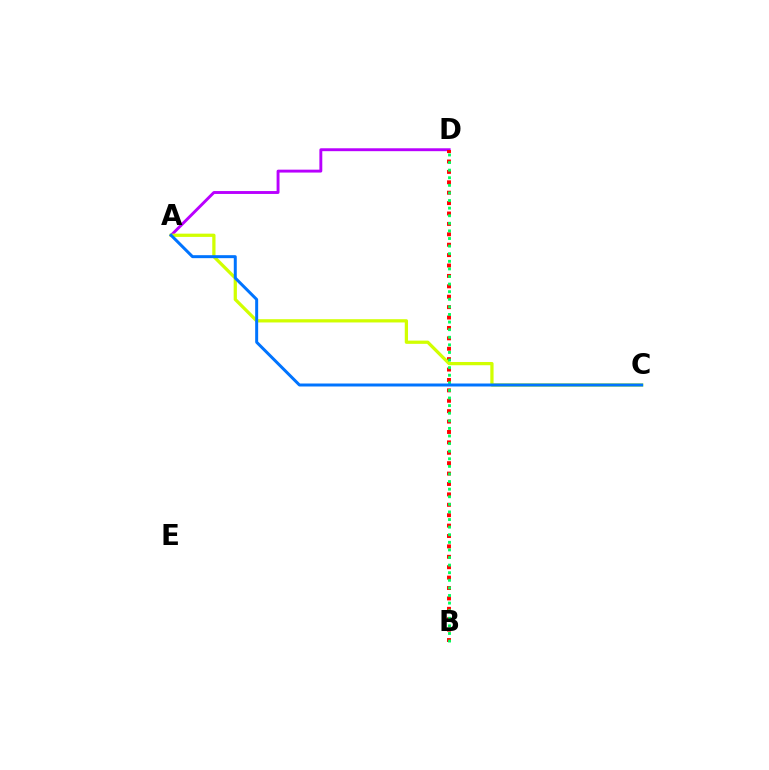{('A', 'D'): [{'color': '#b900ff', 'line_style': 'solid', 'thickness': 2.09}], ('B', 'D'): [{'color': '#ff0000', 'line_style': 'dotted', 'thickness': 2.83}, {'color': '#00ff5c', 'line_style': 'dotted', 'thickness': 2.06}], ('A', 'C'): [{'color': '#d1ff00', 'line_style': 'solid', 'thickness': 2.34}, {'color': '#0074ff', 'line_style': 'solid', 'thickness': 2.15}]}